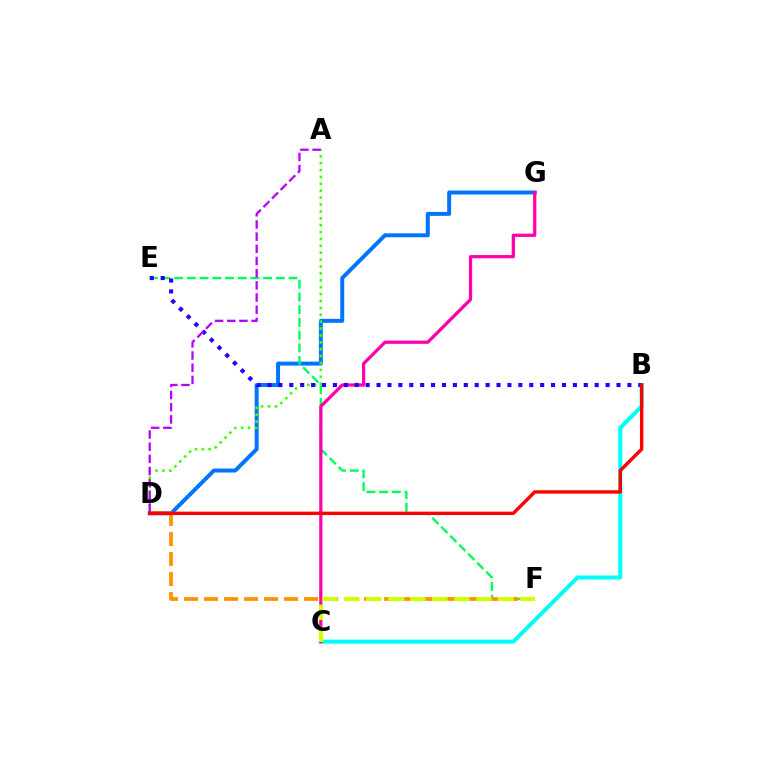{('B', 'C'): [{'color': '#00fff6', 'line_style': 'solid', 'thickness': 2.91}], ('D', 'G'): [{'color': '#0074ff', 'line_style': 'solid', 'thickness': 2.85}], ('E', 'F'): [{'color': '#00ff5c', 'line_style': 'dashed', 'thickness': 1.73}], ('D', 'F'): [{'color': '#ff9400', 'line_style': 'dashed', 'thickness': 2.72}], ('A', 'D'): [{'color': '#3dff00', 'line_style': 'dotted', 'thickness': 1.87}, {'color': '#b900ff', 'line_style': 'dashed', 'thickness': 1.65}], ('C', 'G'): [{'color': '#ff00ac', 'line_style': 'solid', 'thickness': 2.33}], ('B', 'E'): [{'color': '#2500ff', 'line_style': 'dotted', 'thickness': 2.96}], ('C', 'F'): [{'color': '#d1ff00', 'line_style': 'dashed', 'thickness': 2.99}], ('B', 'D'): [{'color': '#ff0000', 'line_style': 'solid', 'thickness': 2.45}]}